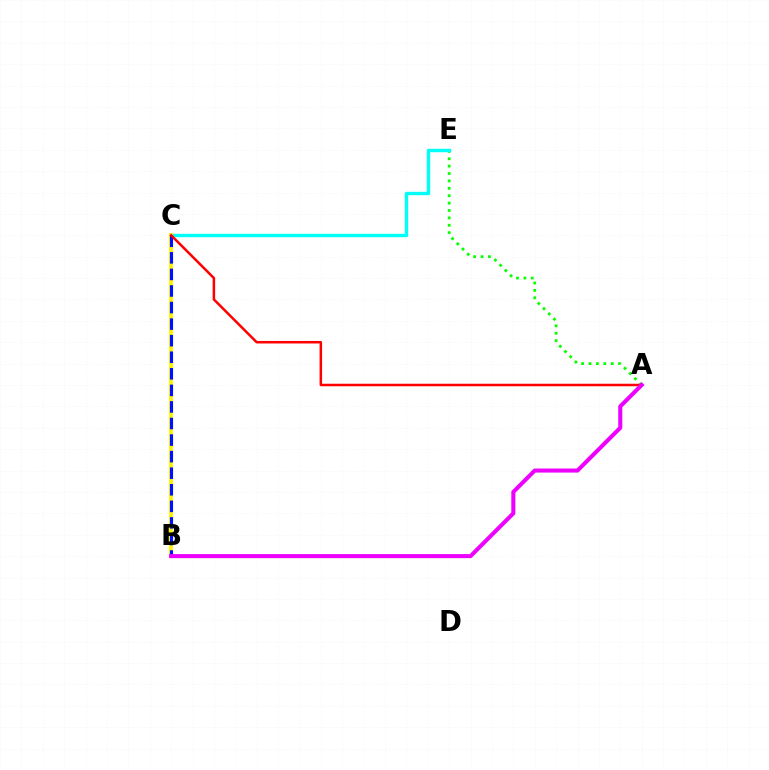{('A', 'E'): [{'color': '#08ff00', 'line_style': 'dotted', 'thickness': 2.01}], ('C', 'E'): [{'color': '#00fff6', 'line_style': 'solid', 'thickness': 2.45}], ('B', 'C'): [{'color': '#fcf500', 'line_style': 'solid', 'thickness': 2.79}, {'color': '#0010ff', 'line_style': 'dashed', 'thickness': 2.25}], ('A', 'C'): [{'color': '#ff0000', 'line_style': 'solid', 'thickness': 1.8}], ('A', 'B'): [{'color': '#ee00ff', 'line_style': 'solid', 'thickness': 2.92}]}